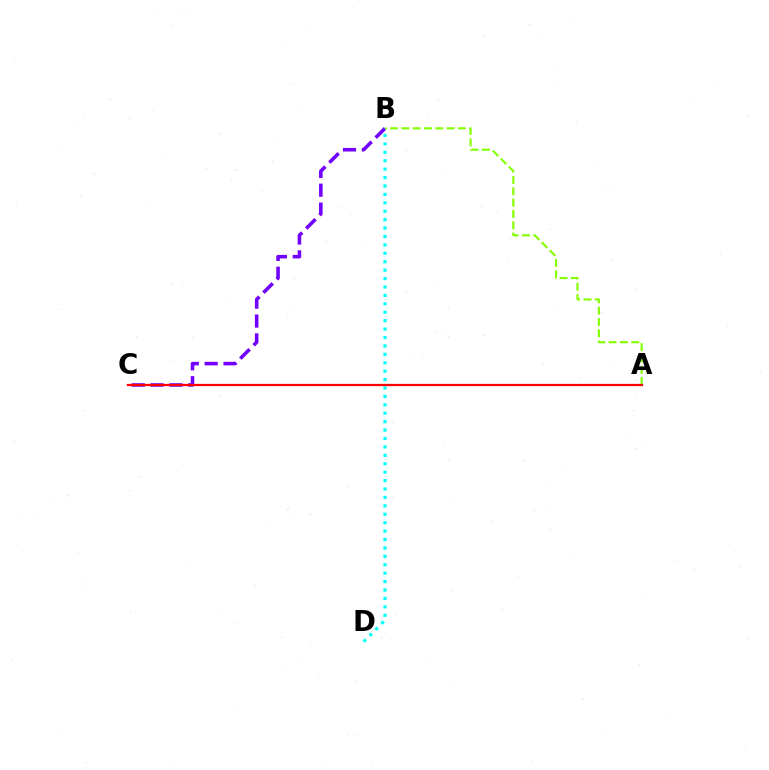{('B', 'C'): [{'color': '#7200ff', 'line_style': 'dashed', 'thickness': 2.56}], ('B', 'D'): [{'color': '#00fff6', 'line_style': 'dotted', 'thickness': 2.29}], ('A', 'B'): [{'color': '#84ff00', 'line_style': 'dashed', 'thickness': 1.54}], ('A', 'C'): [{'color': '#ff0000', 'line_style': 'solid', 'thickness': 1.62}]}